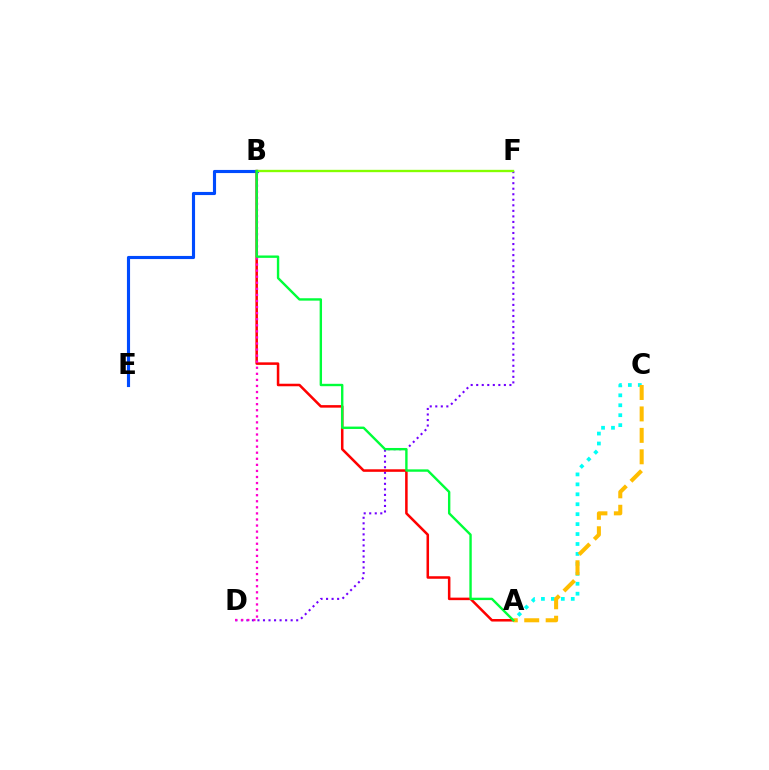{('D', 'F'): [{'color': '#7200ff', 'line_style': 'dotted', 'thickness': 1.5}], ('B', 'E'): [{'color': '#004bff', 'line_style': 'solid', 'thickness': 2.25}], ('A', 'B'): [{'color': '#ff0000', 'line_style': 'solid', 'thickness': 1.82}, {'color': '#00ff39', 'line_style': 'solid', 'thickness': 1.72}], ('B', 'D'): [{'color': '#ff00cf', 'line_style': 'dotted', 'thickness': 1.65}], ('A', 'C'): [{'color': '#00fff6', 'line_style': 'dotted', 'thickness': 2.7}, {'color': '#ffbd00', 'line_style': 'dashed', 'thickness': 2.91}], ('B', 'F'): [{'color': '#84ff00', 'line_style': 'solid', 'thickness': 1.69}]}